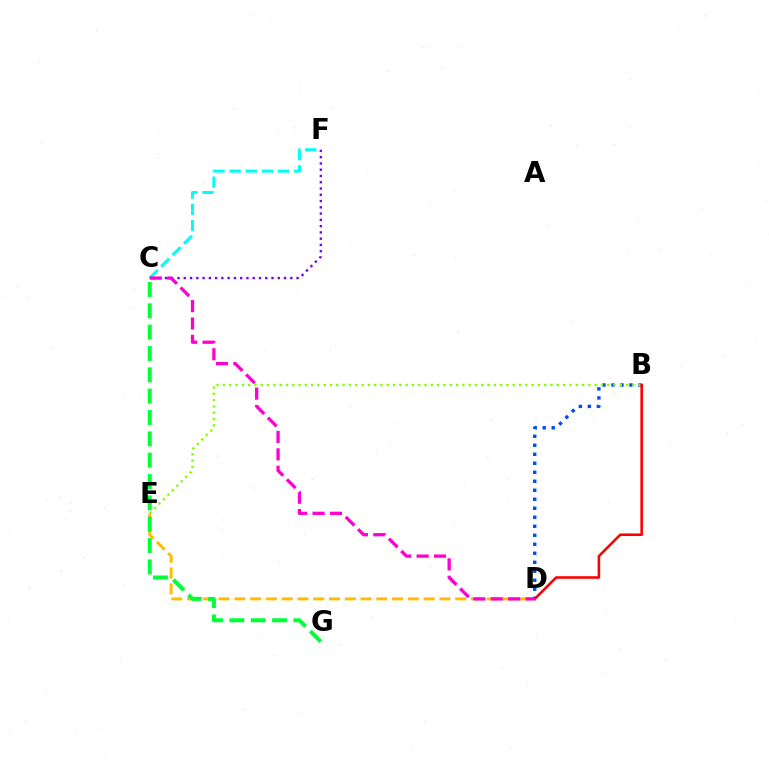{('C', 'F'): [{'color': '#00fff6', 'line_style': 'dashed', 'thickness': 2.2}, {'color': '#7200ff', 'line_style': 'dotted', 'thickness': 1.7}], ('B', 'D'): [{'color': '#004bff', 'line_style': 'dotted', 'thickness': 2.45}, {'color': '#ff0000', 'line_style': 'solid', 'thickness': 1.86}], ('D', 'E'): [{'color': '#ffbd00', 'line_style': 'dashed', 'thickness': 2.14}], ('B', 'E'): [{'color': '#84ff00', 'line_style': 'dotted', 'thickness': 1.71}], ('C', 'G'): [{'color': '#00ff39', 'line_style': 'dashed', 'thickness': 2.9}], ('C', 'D'): [{'color': '#ff00cf', 'line_style': 'dashed', 'thickness': 2.36}]}